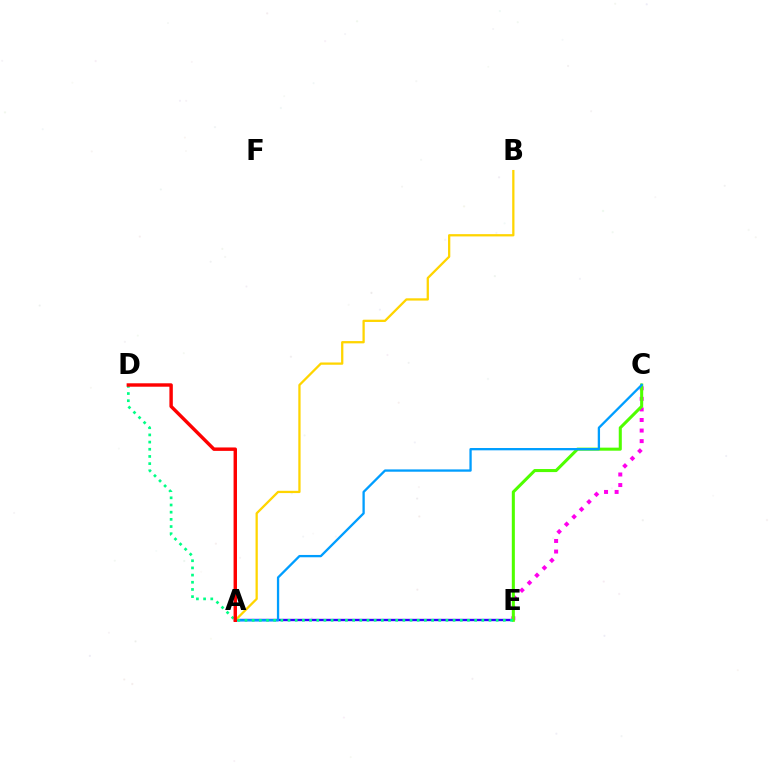{('A', 'E'): [{'color': '#3700ff', 'line_style': 'solid', 'thickness': 1.7}], ('C', 'E'): [{'color': '#ff00ed', 'line_style': 'dotted', 'thickness': 2.87}, {'color': '#4fff00', 'line_style': 'solid', 'thickness': 2.2}], ('A', 'C'): [{'color': '#009eff', 'line_style': 'solid', 'thickness': 1.66}], ('A', 'B'): [{'color': '#ffd500', 'line_style': 'solid', 'thickness': 1.64}], ('D', 'E'): [{'color': '#00ff86', 'line_style': 'dotted', 'thickness': 1.95}], ('A', 'D'): [{'color': '#ff0000', 'line_style': 'solid', 'thickness': 2.46}]}